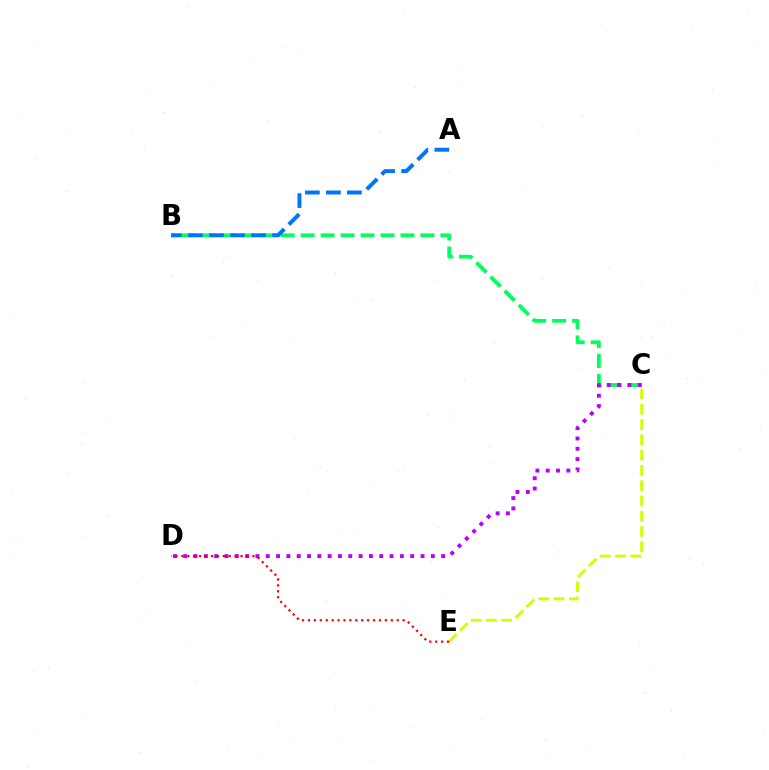{('B', 'C'): [{'color': '#00ff5c', 'line_style': 'dashed', 'thickness': 2.71}], ('C', 'E'): [{'color': '#d1ff00', 'line_style': 'dashed', 'thickness': 2.08}], ('C', 'D'): [{'color': '#b900ff', 'line_style': 'dotted', 'thickness': 2.8}], ('D', 'E'): [{'color': '#ff0000', 'line_style': 'dotted', 'thickness': 1.61}], ('A', 'B'): [{'color': '#0074ff', 'line_style': 'dashed', 'thickness': 2.86}]}